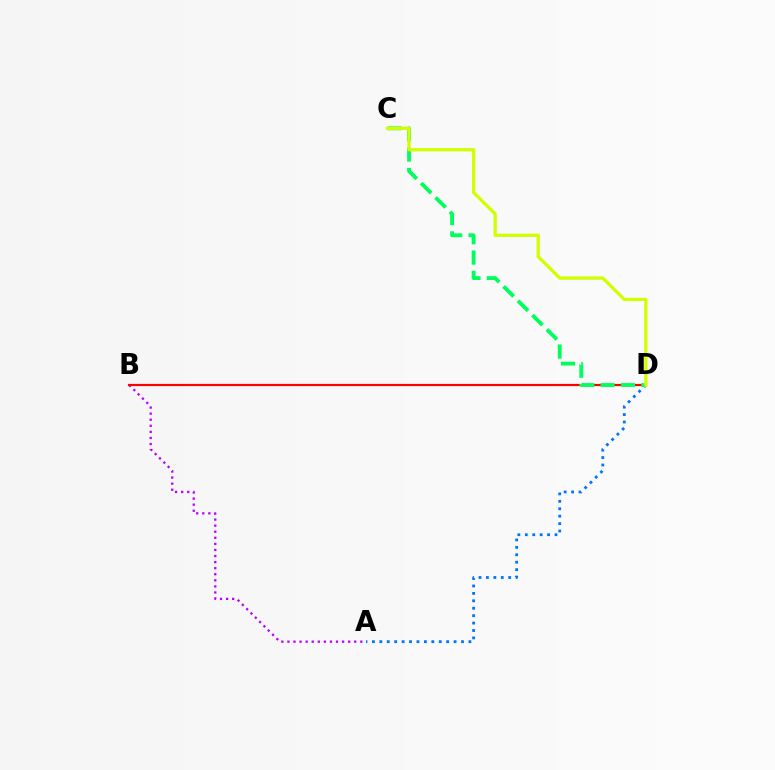{('A', 'D'): [{'color': '#0074ff', 'line_style': 'dotted', 'thickness': 2.02}], ('A', 'B'): [{'color': '#b900ff', 'line_style': 'dotted', 'thickness': 1.65}], ('B', 'D'): [{'color': '#ff0000', 'line_style': 'solid', 'thickness': 1.57}], ('C', 'D'): [{'color': '#00ff5c', 'line_style': 'dashed', 'thickness': 2.76}, {'color': '#d1ff00', 'line_style': 'solid', 'thickness': 2.36}]}